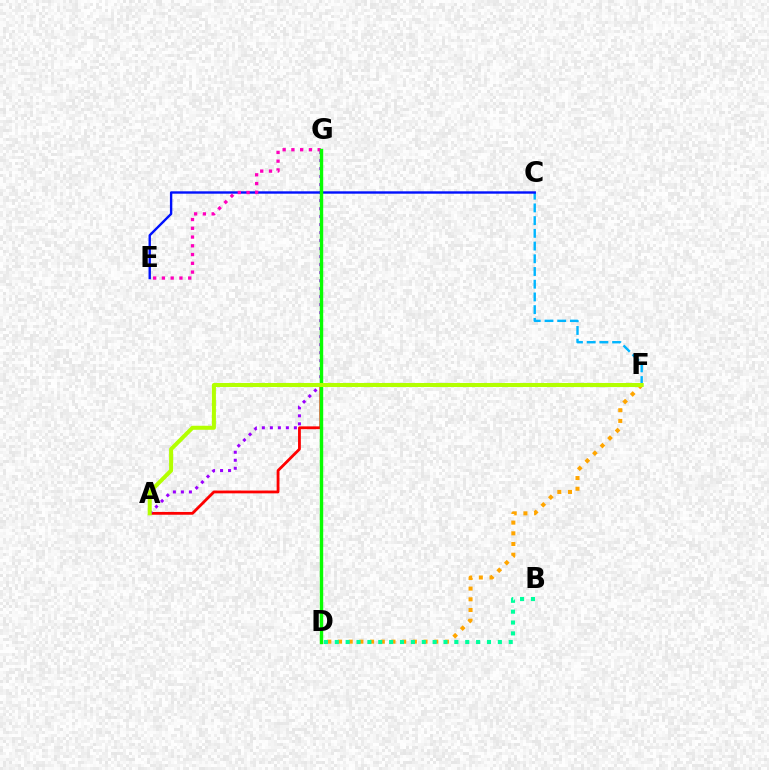{('A', 'F'): [{'color': '#ff0000', 'line_style': 'solid', 'thickness': 2.02}, {'color': '#b3ff00', 'line_style': 'solid', 'thickness': 2.91}], ('A', 'G'): [{'color': '#9b00ff', 'line_style': 'dotted', 'thickness': 2.17}], ('C', 'F'): [{'color': '#00b5ff', 'line_style': 'dashed', 'thickness': 1.73}], ('C', 'E'): [{'color': '#0010ff', 'line_style': 'solid', 'thickness': 1.72}], ('D', 'F'): [{'color': '#ffa500', 'line_style': 'dotted', 'thickness': 2.9}], ('E', 'G'): [{'color': '#ff00bd', 'line_style': 'dotted', 'thickness': 2.38}], ('B', 'D'): [{'color': '#00ff9d', 'line_style': 'dotted', 'thickness': 2.95}], ('D', 'G'): [{'color': '#08ff00', 'line_style': 'solid', 'thickness': 2.45}]}